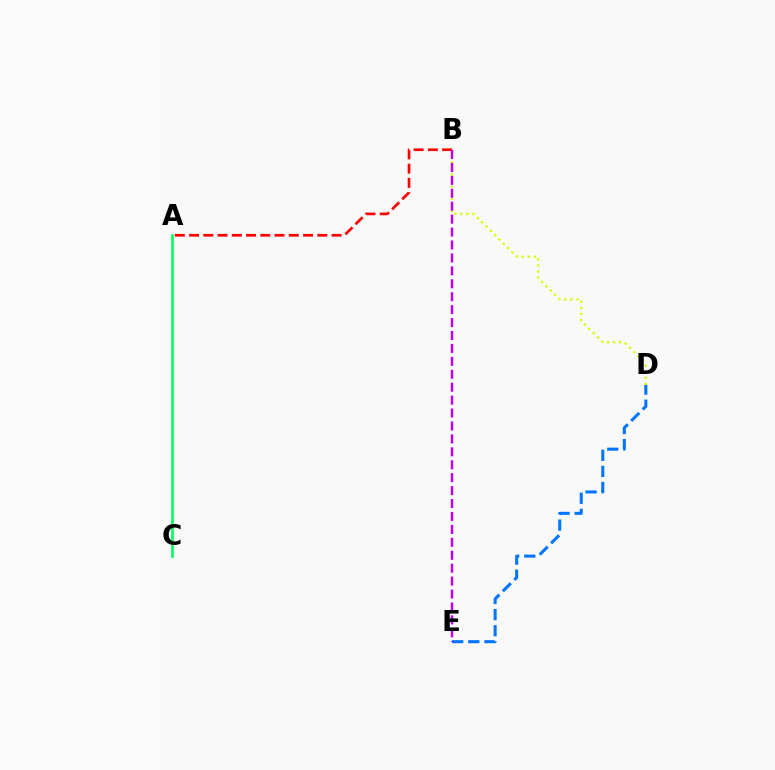{('B', 'D'): [{'color': '#d1ff00', 'line_style': 'dotted', 'thickness': 1.65}], ('D', 'E'): [{'color': '#0074ff', 'line_style': 'dashed', 'thickness': 2.19}], ('A', 'B'): [{'color': '#ff0000', 'line_style': 'dashed', 'thickness': 1.94}], ('A', 'C'): [{'color': '#00ff5c', 'line_style': 'solid', 'thickness': 1.9}], ('B', 'E'): [{'color': '#b900ff', 'line_style': 'dashed', 'thickness': 1.76}]}